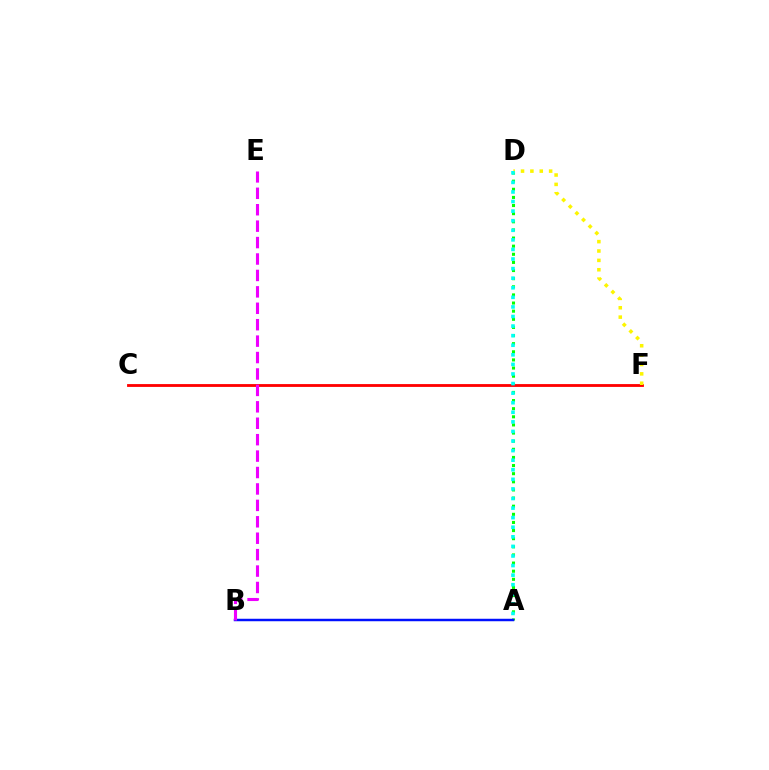{('A', 'D'): [{'color': '#08ff00', 'line_style': 'dotted', 'thickness': 2.21}, {'color': '#00fff6', 'line_style': 'dotted', 'thickness': 2.6}], ('A', 'B'): [{'color': '#0010ff', 'line_style': 'solid', 'thickness': 1.78}], ('C', 'F'): [{'color': '#ff0000', 'line_style': 'solid', 'thickness': 2.04}], ('B', 'E'): [{'color': '#ee00ff', 'line_style': 'dashed', 'thickness': 2.23}], ('D', 'F'): [{'color': '#fcf500', 'line_style': 'dotted', 'thickness': 2.55}]}